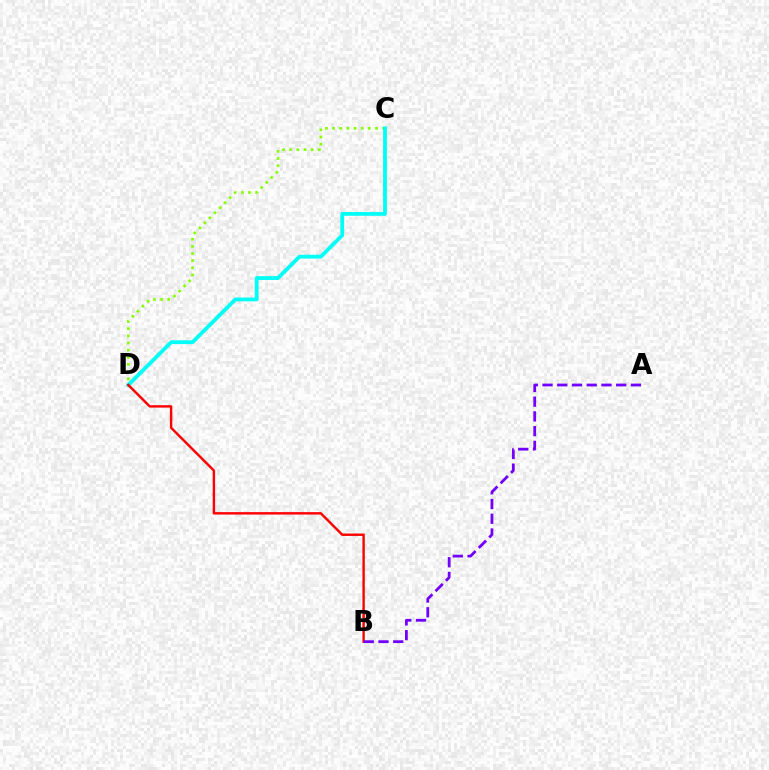{('C', 'D'): [{'color': '#84ff00', 'line_style': 'dotted', 'thickness': 1.94}, {'color': '#00fff6', 'line_style': 'solid', 'thickness': 2.74}], ('B', 'D'): [{'color': '#ff0000', 'line_style': 'solid', 'thickness': 1.74}], ('A', 'B'): [{'color': '#7200ff', 'line_style': 'dashed', 'thickness': 2.0}]}